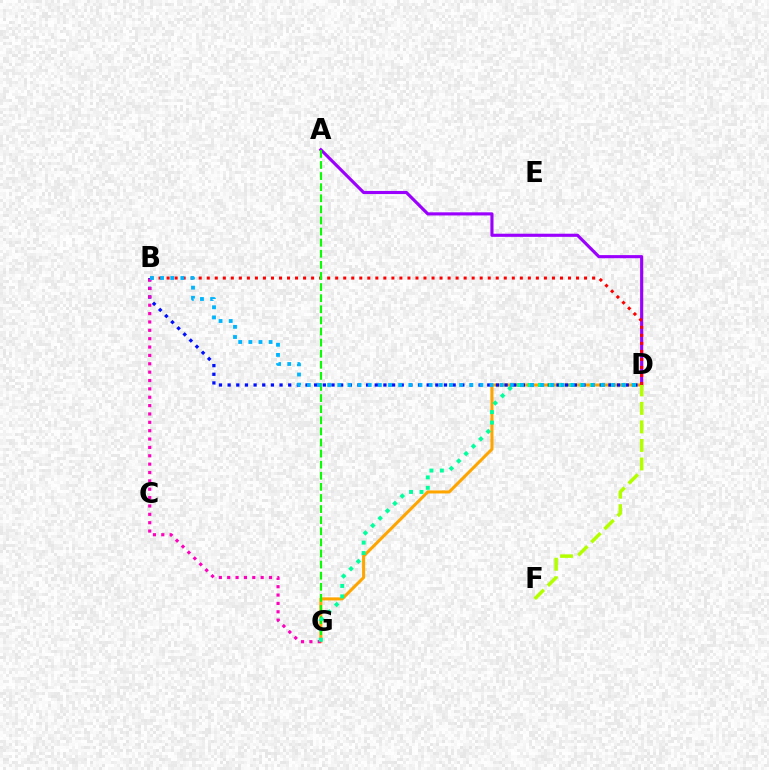{('A', 'D'): [{'color': '#9b00ff', 'line_style': 'solid', 'thickness': 2.25}], ('D', 'G'): [{'color': '#ffa500', 'line_style': 'solid', 'thickness': 2.19}, {'color': '#00ff9d', 'line_style': 'dotted', 'thickness': 2.84}], ('B', 'D'): [{'color': '#ff0000', 'line_style': 'dotted', 'thickness': 2.18}, {'color': '#0010ff', 'line_style': 'dotted', 'thickness': 2.35}, {'color': '#00b5ff', 'line_style': 'dotted', 'thickness': 2.76}], ('A', 'G'): [{'color': '#08ff00', 'line_style': 'dashed', 'thickness': 1.51}], ('B', 'G'): [{'color': '#ff00bd', 'line_style': 'dotted', 'thickness': 2.27}], ('D', 'F'): [{'color': '#b3ff00', 'line_style': 'dashed', 'thickness': 2.52}]}